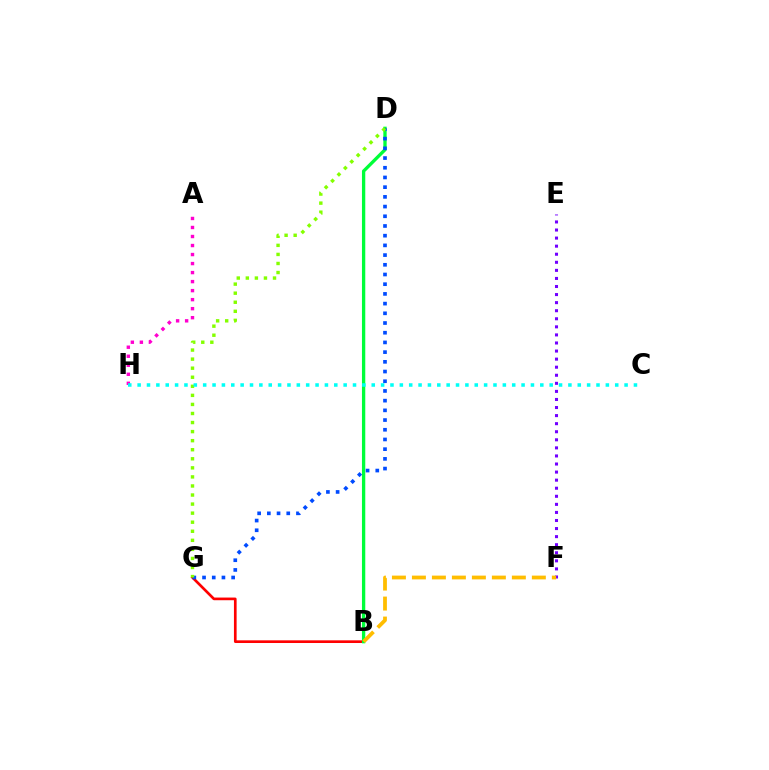{('B', 'G'): [{'color': '#ff0000', 'line_style': 'solid', 'thickness': 1.92}], ('A', 'H'): [{'color': '#ff00cf', 'line_style': 'dotted', 'thickness': 2.45}], ('B', 'D'): [{'color': '#00ff39', 'line_style': 'solid', 'thickness': 2.39}], ('E', 'F'): [{'color': '#7200ff', 'line_style': 'dotted', 'thickness': 2.19}], ('B', 'F'): [{'color': '#ffbd00', 'line_style': 'dashed', 'thickness': 2.72}], ('D', 'G'): [{'color': '#004bff', 'line_style': 'dotted', 'thickness': 2.64}, {'color': '#84ff00', 'line_style': 'dotted', 'thickness': 2.46}], ('C', 'H'): [{'color': '#00fff6', 'line_style': 'dotted', 'thickness': 2.54}]}